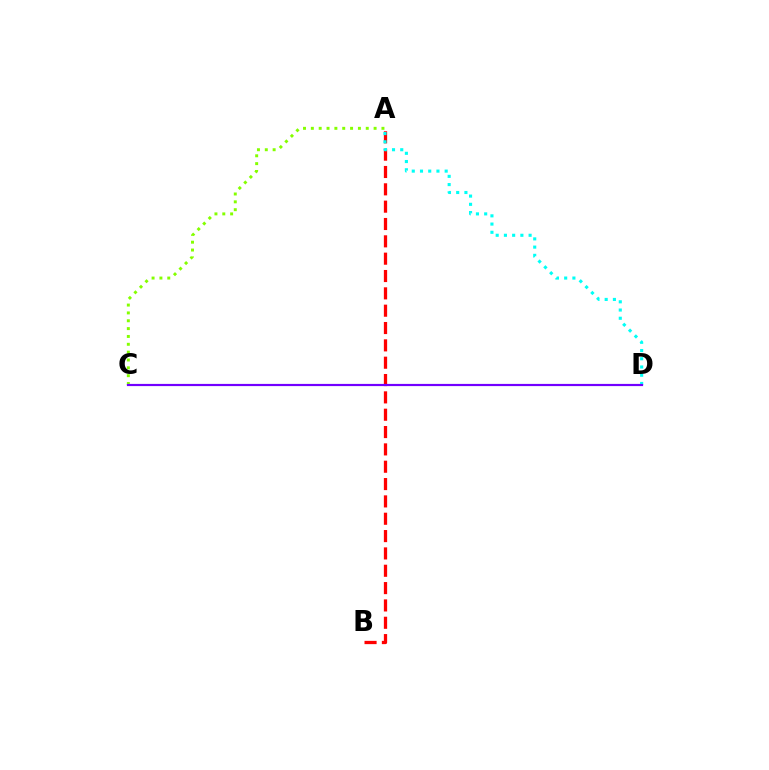{('A', 'B'): [{'color': '#ff0000', 'line_style': 'dashed', 'thickness': 2.36}], ('A', 'D'): [{'color': '#00fff6', 'line_style': 'dotted', 'thickness': 2.24}], ('A', 'C'): [{'color': '#84ff00', 'line_style': 'dotted', 'thickness': 2.13}], ('C', 'D'): [{'color': '#7200ff', 'line_style': 'solid', 'thickness': 1.58}]}